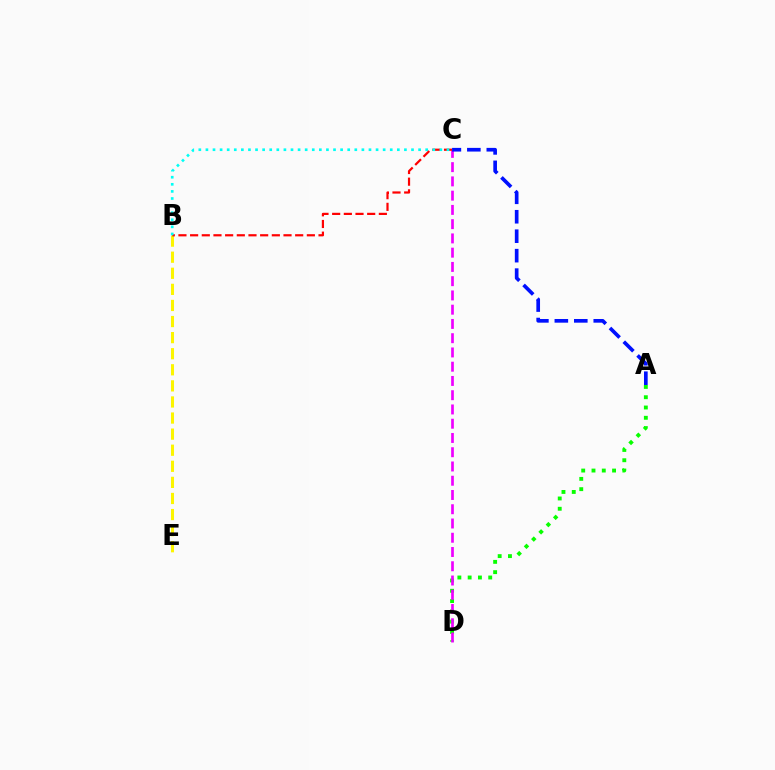{('B', 'E'): [{'color': '#fcf500', 'line_style': 'dashed', 'thickness': 2.19}], ('A', 'D'): [{'color': '#08ff00', 'line_style': 'dotted', 'thickness': 2.79}], ('C', 'D'): [{'color': '#ee00ff', 'line_style': 'dashed', 'thickness': 1.94}], ('B', 'C'): [{'color': '#ff0000', 'line_style': 'dashed', 'thickness': 1.59}, {'color': '#00fff6', 'line_style': 'dotted', 'thickness': 1.93}], ('A', 'C'): [{'color': '#0010ff', 'line_style': 'dashed', 'thickness': 2.64}]}